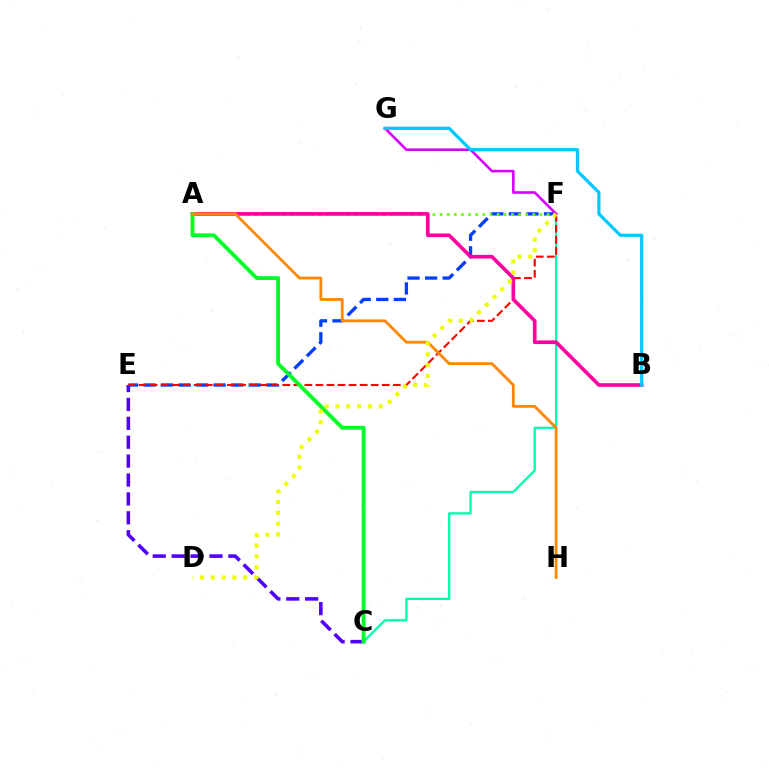{('E', 'F'): [{'color': '#003fff', 'line_style': 'dashed', 'thickness': 2.38}, {'color': '#ff0000', 'line_style': 'dashed', 'thickness': 1.5}], ('C', 'E'): [{'color': '#4f00ff', 'line_style': 'dashed', 'thickness': 2.57}], ('C', 'F'): [{'color': '#00ffaf', 'line_style': 'solid', 'thickness': 1.67}], ('A', 'F'): [{'color': '#66ff00', 'line_style': 'dotted', 'thickness': 1.94}], ('F', 'G'): [{'color': '#d600ff', 'line_style': 'solid', 'thickness': 1.88}], ('A', 'B'): [{'color': '#ff00a0', 'line_style': 'solid', 'thickness': 2.63}], ('B', 'G'): [{'color': '#00c7ff', 'line_style': 'solid', 'thickness': 2.32}], ('A', 'C'): [{'color': '#00ff27', 'line_style': 'solid', 'thickness': 2.77}], ('A', 'H'): [{'color': '#ff8800', 'line_style': 'solid', 'thickness': 2.01}], ('D', 'F'): [{'color': '#eeff00', 'line_style': 'dotted', 'thickness': 2.94}]}